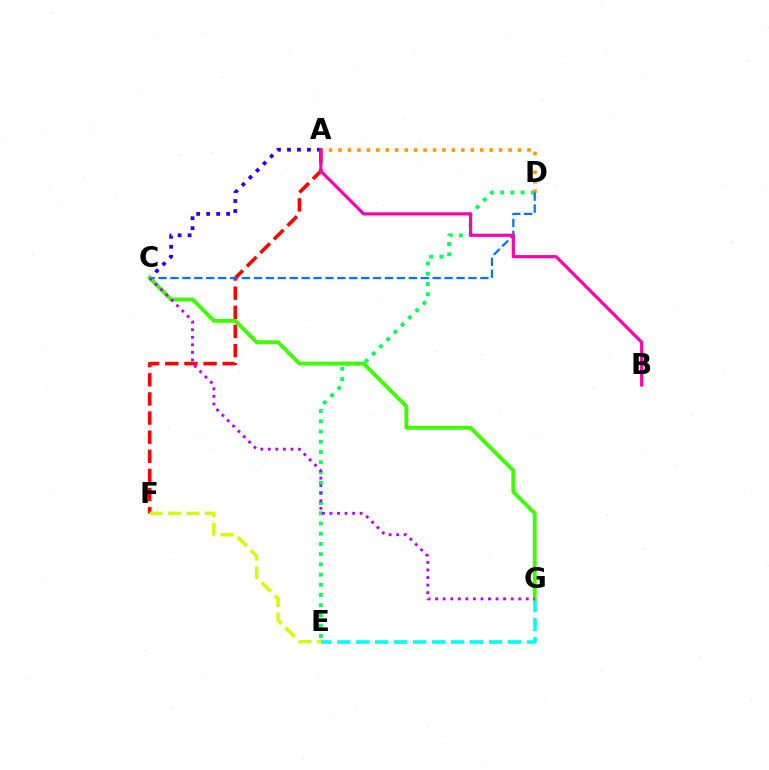{('D', 'E'): [{'color': '#00ff5c', 'line_style': 'dotted', 'thickness': 2.78}], ('A', 'F'): [{'color': '#ff0000', 'line_style': 'dashed', 'thickness': 2.6}], ('E', 'G'): [{'color': '#00fff6', 'line_style': 'dashed', 'thickness': 2.58}], ('A', 'D'): [{'color': '#ff9400', 'line_style': 'dotted', 'thickness': 2.57}], ('C', 'D'): [{'color': '#0074ff', 'line_style': 'dashed', 'thickness': 1.62}], ('A', 'C'): [{'color': '#2500ff', 'line_style': 'dotted', 'thickness': 2.71}], ('C', 'G'): [{'color': '#3dff00', 'line_style': 'solid', 'thickness': 2.8}, {'color': '#b900ff', 'line_style': 'dotted', 'thickness': 2.05}], ('E', 'F'): [{'color': '#d1ff00', 'line_style': 'dashed', 'thickness': 2.5}], ('A', 'B'): [{'color': '#ff00ac', 'line_style': 'solid', 'thickness': 2.29}]}